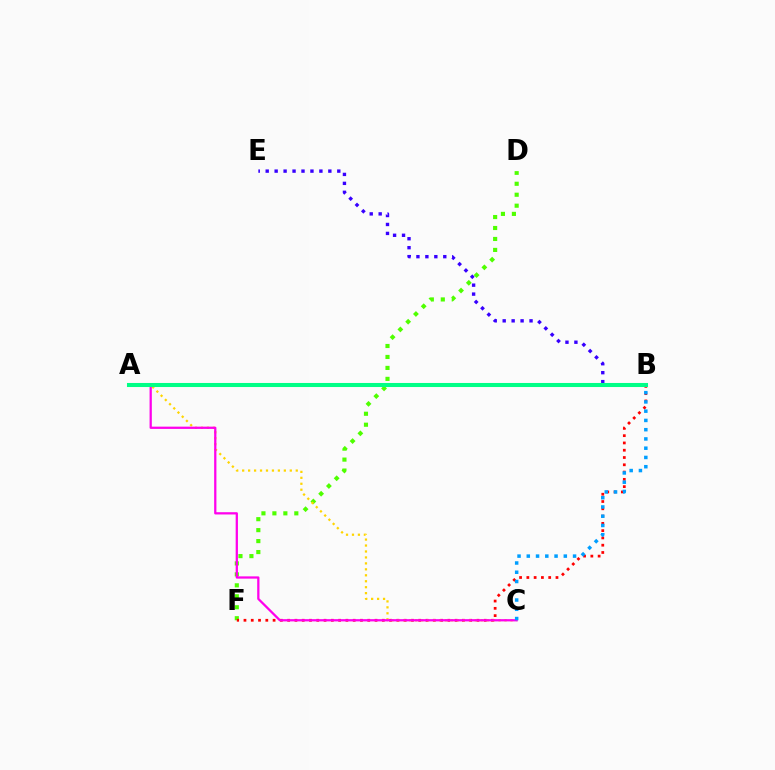{('B', 'E'): [{'color': '#3700ff', 'line_style': 'dotted', 'thickness': 2.43}], ('D', 'F'): [{'color': '#4fff00', 'line_style': 'dotted', 'thickness': 2.98}], ('B', 'F'): [{'color': '#ff0000', 'line_style': 'dotted', 'thickness': 1.98}], ('A', 'C'): [{'color': '#ffd500', 'line_style': 'dotted', 'thickness': 1.62}, {'color': '#ff00ed', 'line_style': 'solid', 'thickness': 1.63}], ('A', 'B'): [{'color': '#00ff86', 'line_style': 'solid', 'thickness': 2.92}], ('B', 'C'): [{'color': '#009eff', 'line_style': 'dotted', 'thickness': 2.51}]}